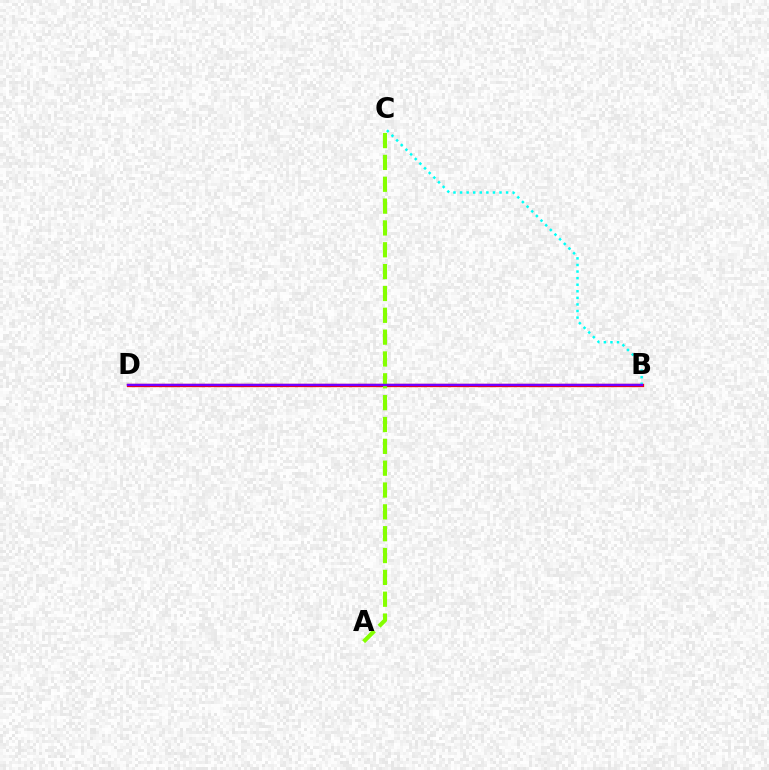{('B', 'D'): [{'color': '#ff0000', 'line_style': 'solid', 'thickness': 2.38}, {'color': '#7200ff', 'line_style': 'solid', 'thickness': 1.72}], ('A', 'C'): [{'color': '#84ff00', 'line_style': 'dashed', 'thickness': 2.97}], ('B', 'C'): [{'color': '#00fff6', 'line_style': 'dotted', 'thickness': 1.79}]}